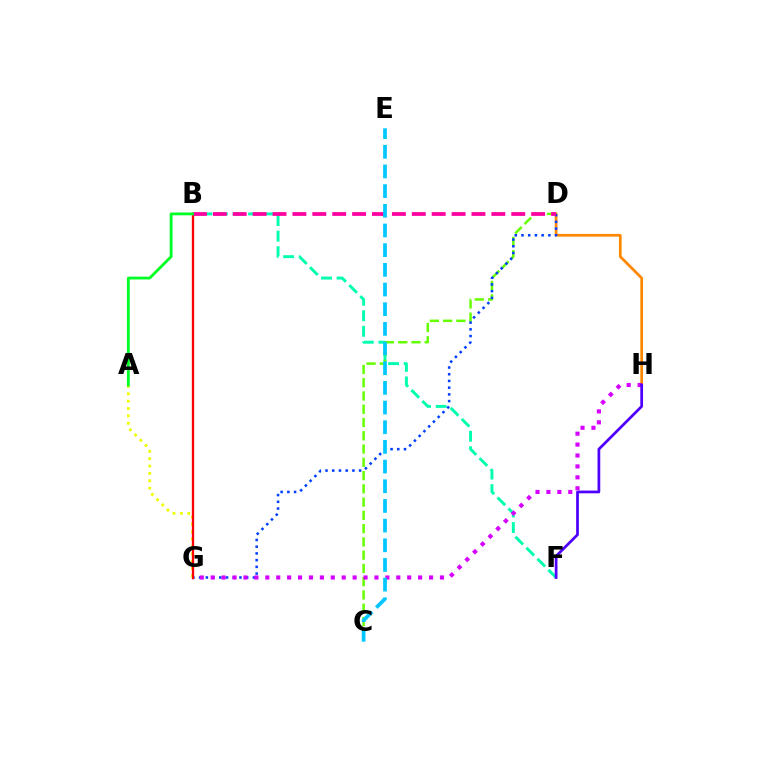{('B', 'F'): [{'color': '#00ffaf', 'line_style': 'dashed', 'thickness': 2.11}], ('C', 'D'): [{'color': '#66ff00', 'line_style': 'dashed', 'thickness': 1.8}], ('D', 'H'): [{'color': '#ff8800', 'line_style': 'solid', 'thickness': 1.96}], ('A', 'G'): [{'color': '#eeff00', 'line_style': 'dotted', 'thickness': 2.0}], ('D', 'G'): [{'color': '#003fff', 'line_style': 'dotted', 'thickness': 1.83}], ('G', 'H'): [{'color': '#d600ff', 'line_style': 'dotted', 'thickness': 2.97}], ('B', 'G'): [{'color': '#ff0000', 'line_style': 'solid', 'thickness': 1.68}], ('B', 'D'): [{'color': '#ff00a0', 'line_style': 'dashed', 'thickness': 2.7}], ('C', 'E'): [{'color': '#00c7ff', 'line_style': 'dashed', 'thickness': 2.67}], ('A', 'B'): [{'color': '#00ff27', 'line_style': 'solid', 'thickness': 2.03}], ('F', 'H'): [{'color': '#4f00ff', 'line_style': 'solid', 'thickness': 1.97}]}